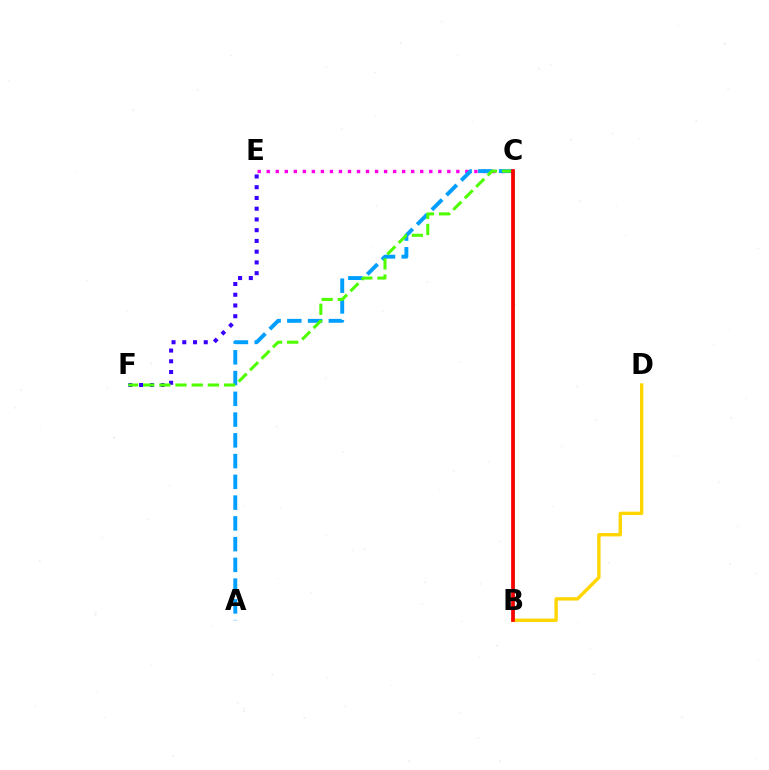{('B', 'C'): [{'color': '#00ff86', 'line_style': 'solid', 'thickness': 2.12}, {'color': '#ff0000', 'line_style': 'solid', 'thickness': 2.67}], ('B', 'D'): [{'color': '#ffd500', 'line_style': 'solid', 'thickness': 2.42}], ('C', 'E'): [{'color': '#ff00ed', 'line_style': 'dotted', 'thickness': 2.45}], ('E', 'F'): [{'color': '#3700ff', 'line_style': 'dotted', 'thickness': 2.92}], ('A', 'C'): [{'color': '#009eff', 'line_style': 'dashed', 'thickness': 2.82}], ('C', 'F'): [{'color': '#4fff00', 'line_style': 'dashed', 'thickness': 2.2}]}